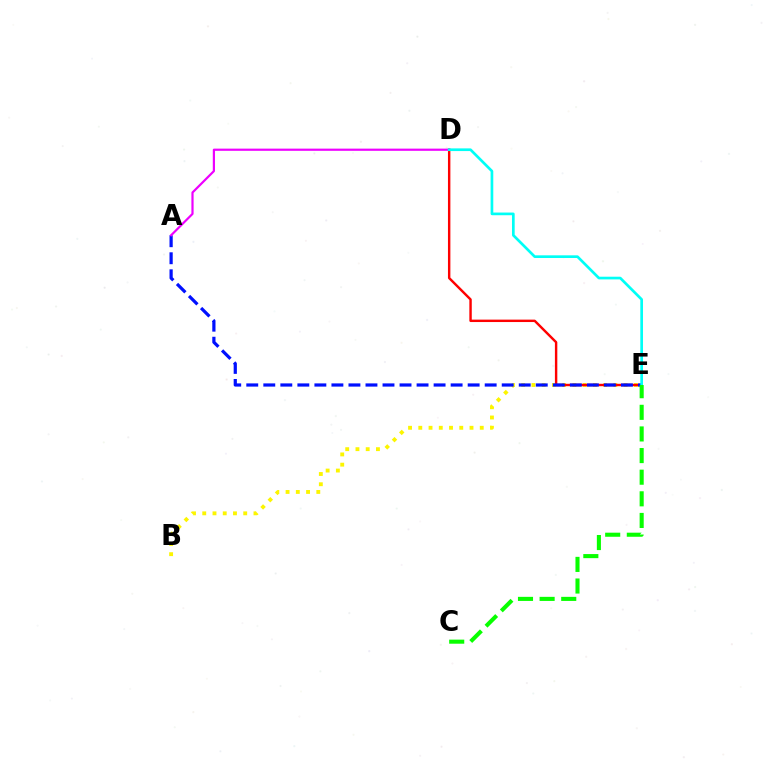{('B', 'E'): [{'color': '#fcf500', 'line_style': 'dotted', 'thickness': 2.78}], ('D', 'E'): [{'color': '#ff0000', 'line_style': 'solid', 'thickness': 1.74}, {'color': '#00fff6', 'line_style': 'solid', 'thickness': 1.93}], ('A', 'E'): [{'color': '#0010ff', 'line_style': 'dashed', 'thickness': 2.31}], ('A', 'D'): [{'color': '#ee00ff', 'line_style': 'solid', 'thickness': 1.58}], ('C', 'E'): [{'color': '#08ff00', 'line_style': 'dashed', 'thickness': 2.94}]}